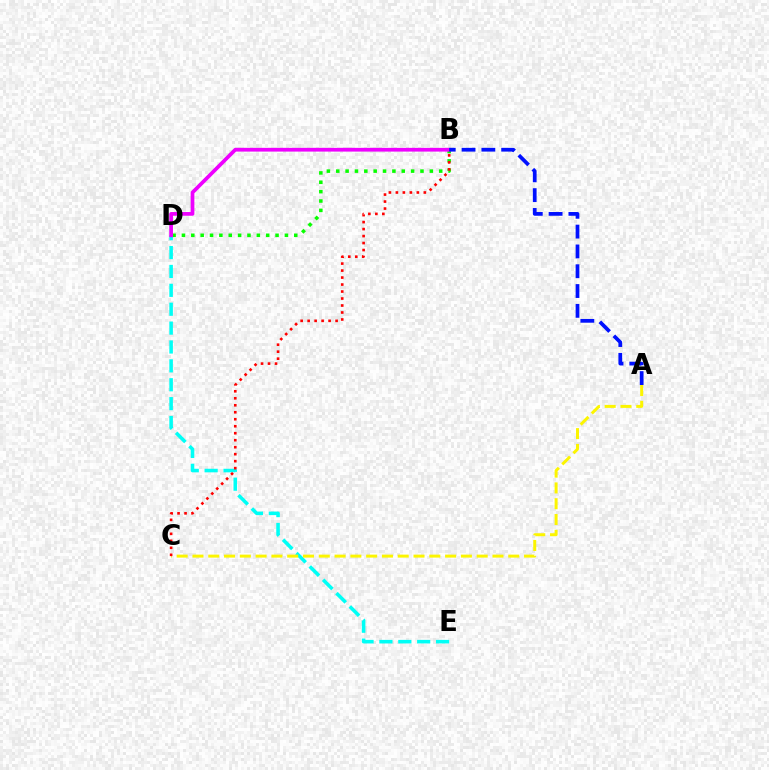{('B', 'D'): [{'color': '#08ff00', 'line_style': 'dotted', 'thickness': 2.54}, {'color': '#ee00ff', 'line_style': 'solid', 'thickness': 2.68}], ('D', 'E'): [{'color': '#00fff6', 'line_style': 'dashed', 'thickness': 2.57}], ('A', 'C'): [{'color': '#fcf500', 'line_style': 'dashed', 'thickness': 2.15}], ('A', 'B'): [{'color': '#0010ff', 'line_style': 'dashed', 'thickness': 2.69}], ('B', 'C'): [{'color': '#ff0000', 'line_style': 'dotted', 'thickness': 1.9}]}